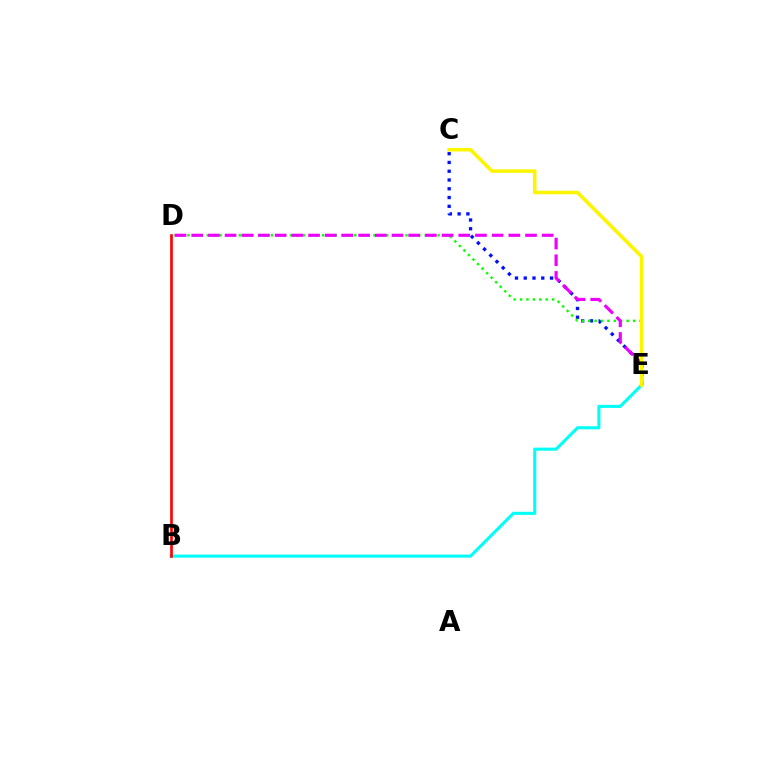{('C', 'E'): [{'color': '#0010ff', 'line_style': 'dotted', 'thickness': 2.38}, {'color': '#fcf500', 'line_style': 'solid', 'thickness': 2.56}], ('D', 'E'): [{'color': '#08ff00', 'line_style': 'dotted', 'thickness': 1.74}, {'color': '#ee00ff', 'line_style': 'dashed', 'thickness': 2.27}], ('B', 'E'): [{'color': '#00fff6', 'line_style': 'solid', 'thickness': 2.21}], ('B', 'D'): [{'color': '#ff0000', 'line_style': 'solid', 'thickness': 1.91}]}